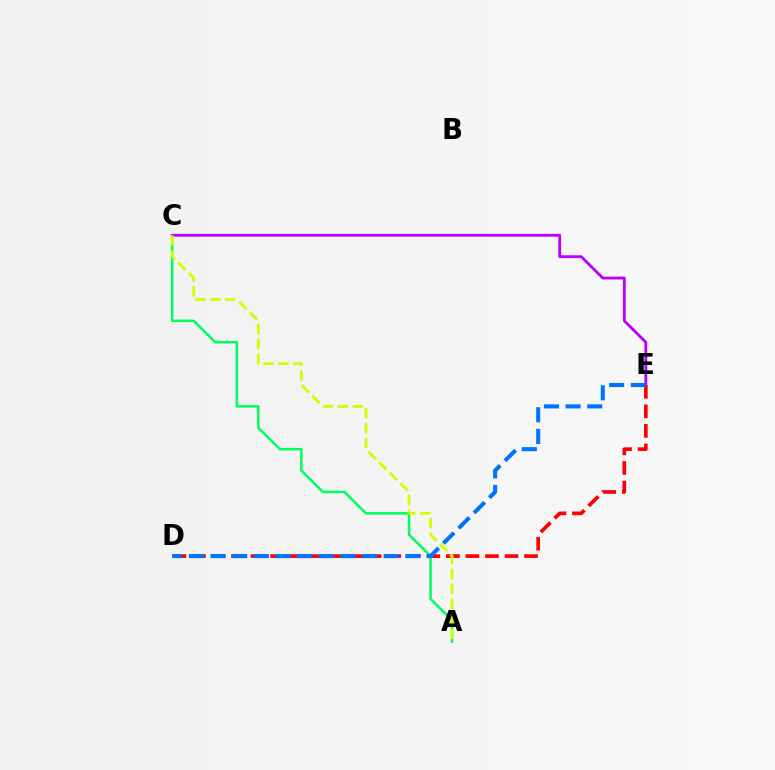{('A', 'C'): [{'color': '#00ff5c', 'line_style': 'solid', 'thickness': 1.81}, {'color': '#d1ff00', 'line_style': 'dashed', 'thickness': 2.03}], ('C', 'E'): [{'color': '#b900ff', 'line_style': 'solid', 'thickness': 2.04}], ('D', 'E'): [{'color': '#ff0000', 'line_style': 'dashed', 'thickness': 2.65}, {'color': '#0074ff', 'line_style': 'dashed', 'thickness': 2.94}]}